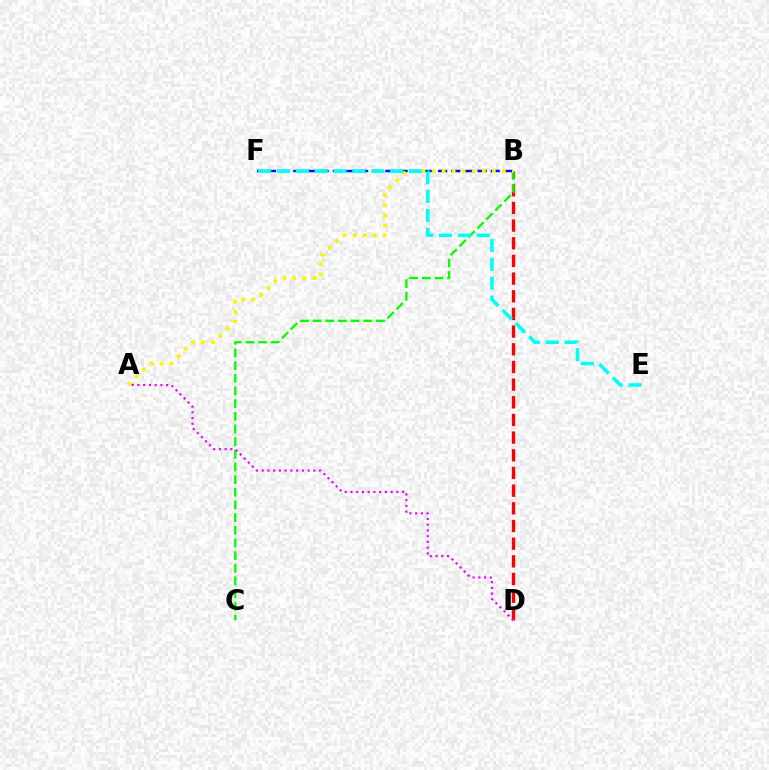{('B', 'D'): [{'color': '#ff0000', 'line_style': 'dashed', 'thickness': 2.4}], ('B', 'F'): [{'color': '#0010ff', 'line_style': 'dashed', 'thickness': 1.79}], ('B', 'C'): [{'color': '#08ff00', 'line_style': 'dashed', 'thickness': 1.72}], ('A', 'B'): [{'color': '#fcf500', 'line_style': 'dotted', 'thickness': 2.73}], ('E', 'F'): [{'color': '#00fff6', 'line_style': 'dashed', 'thickness': 2.56}], ('A', 'D'): [{'color': '#ee00ff', 'line_style': 'dotted', 'thickness': 1.56}]}